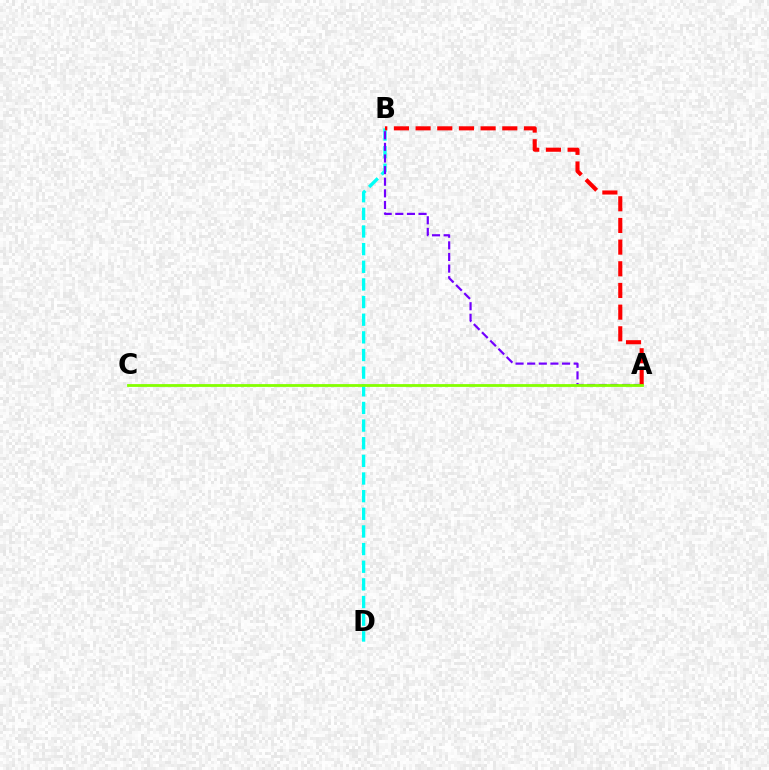{('B', 'D'): [{'color': '#00fff6', 'line_style': 'dashed', 'thickness': 2.4}], ('A', 'B'): [{'color': '#7200ff', 'line_style': 'dashed', 'thickness': 1.58}, {'color': '#ff0000', 'line_style': 'dashed', 'thickness': 2.94}], ('A', 'C'): [{'color': '#84ff00', 'line_style': 'solid', 'thickness': 2.02}]}